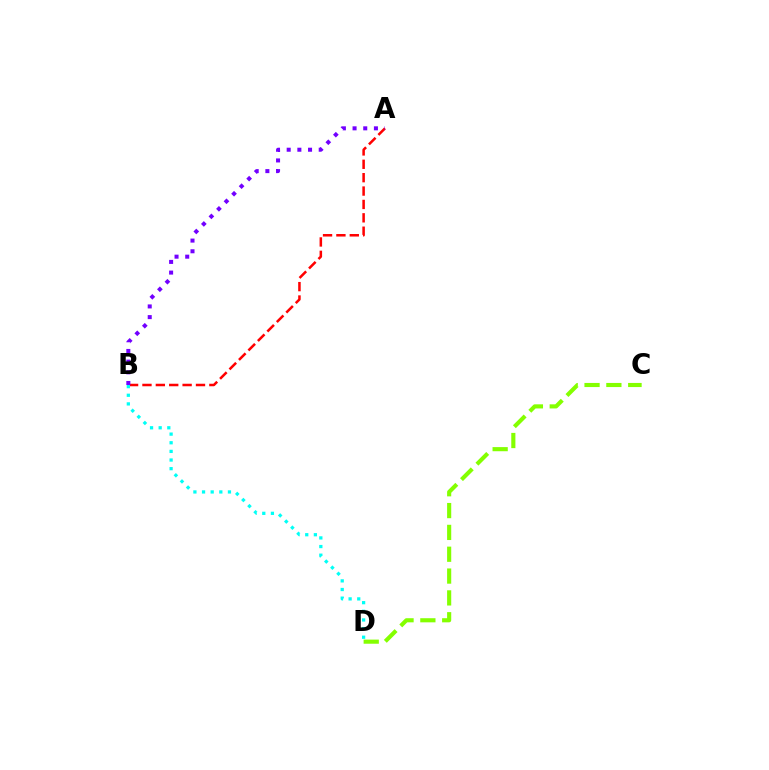{('A', 'B'): [{'color': '#ff0000', 'line_style': 'dashed', 'thickness': 1.82}, {'color': '#7200ff', 'line_style': 'dotted', 'thickness': 2.9}], ('C', 'D'): [{'color': '#84ff00', 'line_style': 'dashed', 'thickness': 2.97}], ('B', 'D'): [{'color': '#00fff6', 'line_style': 'dotted', 'thickness': 2.35}]}